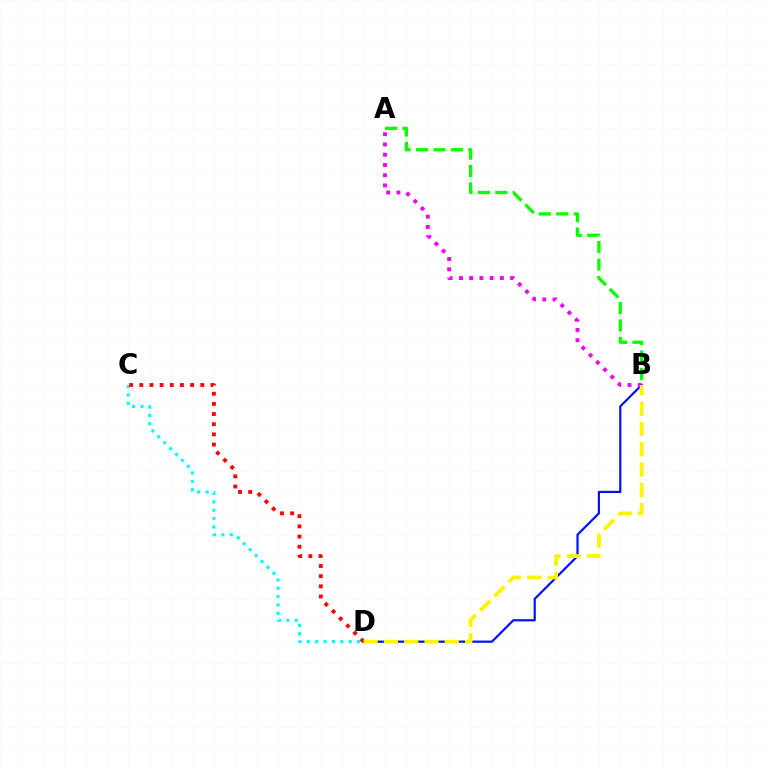{('B', 'D'): [{'color': '#0010ff', 'line_style': 'solid', 'thickness': 1.58}, {'color': '#fcf500', 'line_style': 'dashed', 'thickness': 2.75}], ('C', 'D'): [{'color': '#00fff6', 'line_style': 'dotted', 'thickness': 2.27}, {'color': '#ff0000', 'line_style': 'dotted', 'thickness': 2.76}], ('A', 'B'): [{'color': '#08ff00', 'line_style': 'dashed', 'thickness': 2.37}, {'color': '#ee00ff', 'line_style': 'dotted', 'thickness': 2.78}]}